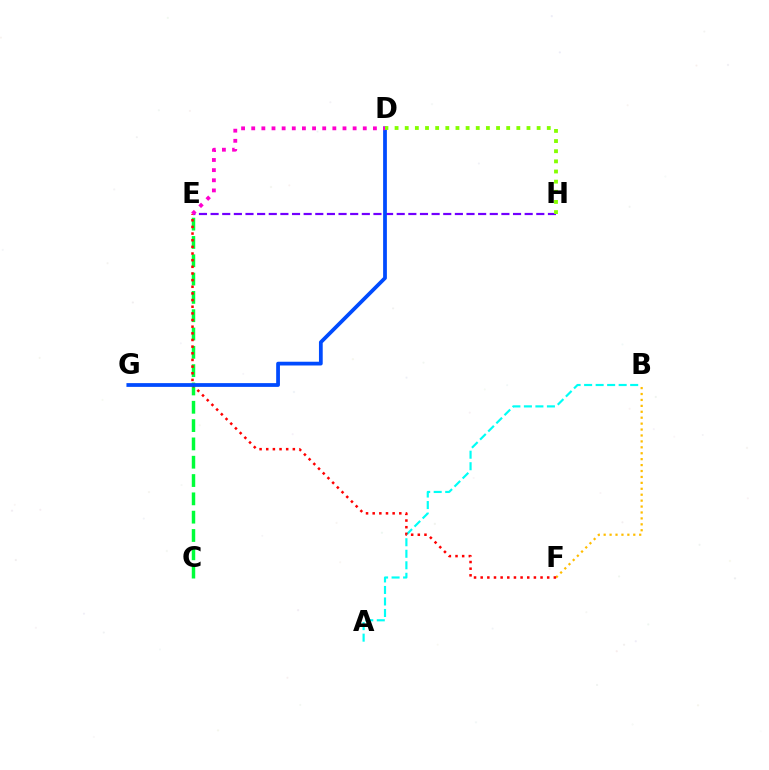{('B', 'F'): [{'color': '#ffbd00', 'line_style': 'dotted', 'thickness': 1.61}], ('A', 'B'): [{'color': '#00fff6', 'line_style': 'dashed', 'thickness': 1.56}], ('C', 'E'): [{'color': '#00ff39', 'line_style': 'dashed', 'thickness': 2.49}], ('E', 'F'): [{'color': '#ff0000', 'line_style': 'dotted', 'thickness': 1.81}], ('E', 'H'): [{'color': '#7200ff', 'line_style': 'dashed', 'thickness': 1.58}], ('D', 'G'): [{'color': '#004bff', 'line_style': 'solid', 'thickness': 2.71}], ('D', 'H'): [{'color': '#84ff00', 'line_style': 'dotted', 'thickness': 2.76}], ('D', 'E'): [{'color': '#ff00cf', 'line_style': 'dotted', 'thickness': 2.76}]}